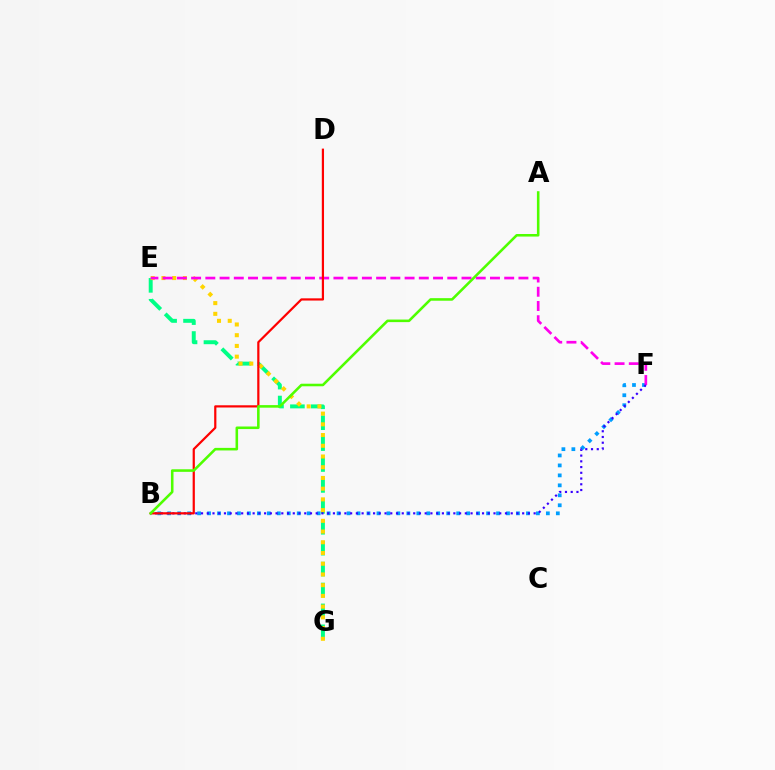{('E', 'G'): [{'color': '#00ff86', 'line_style': 'dashed', 'thickness': 2.84}, {'color': '#ffd500', 'line_style': 'dotted', 'thickness': 2.91}], ('B', 'F'): [{'color': '#009eff', 'line_style': 'dotted', 'thickness': 2.71}, {'color': '#3700ff', 'line_style': 'dotted', 'thickness': 1.56}], ('E', 'F'): [{'color': '#ff00ed', 'line_style': 'dashed', 'thickness': 1.93}], ('B', 'D'): [{'color': '#ff0000', 'line_style': 'solid', 'thickness': 1.59}], ('A', 'B'): [{'color': '#4fff00', 'line_style': 'solid', 'thickness': 1.85}]}